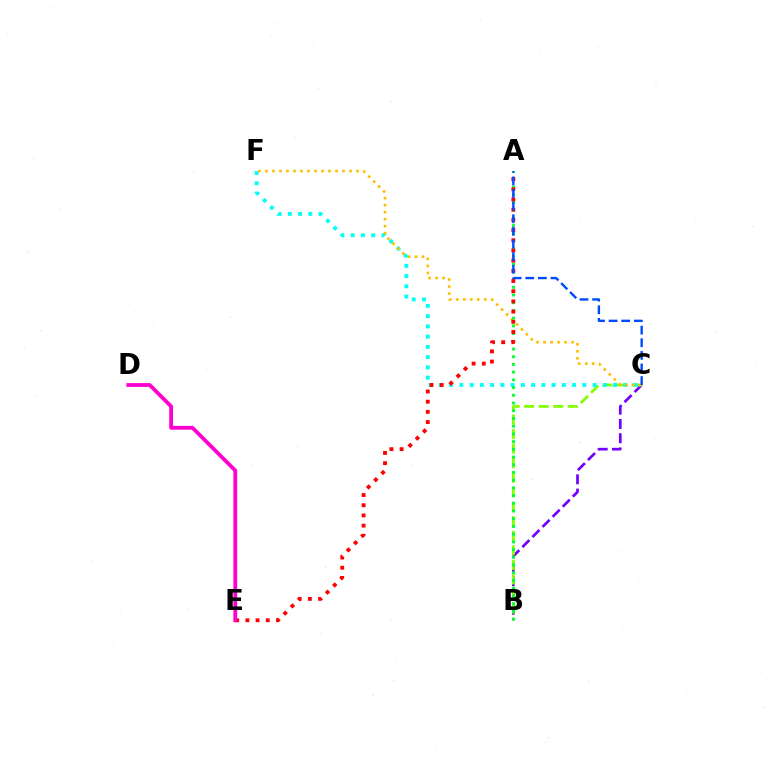{('B', 'C'): [{'color': '#7200ff', 'line_style': 'dashed', 'thickness': 1.94}, {'color': '#84ff00', 'line_style': 'dashed', 'thickness': 1.97}], ('C', 'F'): [{'color': '#00fff6', 'line_style': 'dotted', 'thickness': 2.78}, {'color': '#ffbd00', 'line_style': 'dotted', 'thickness': 1.9}], ('A', 'B'): [{'color': '#00ff39', 'line_style': 'dotted', 'thickness': 2.1}], ('A', 'E'): [{'color': '#ff0000', 'line_style': 'dotted', 'thickness': 2.77}], ('D', 'E'): [{'color': '#ff00cf', 'line_style': 'solid', 'thickness': 2.74}], ('A', 'C'): [{'color': '#004bff', 'line_style': 'dashed', 'thickness': 1.71}]}